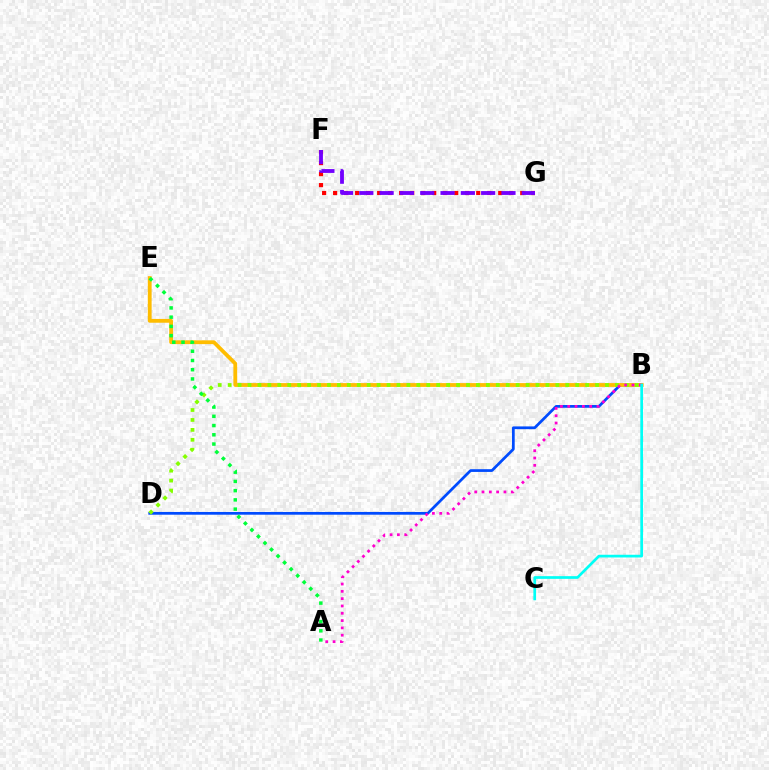{('B', 'D'): [{'color': '#004bff', 'line_style': 'solid', 'thickness': 1.97}, {'color': '#84ff00', 'line_style': 'dotted', 'thickness': 2.7}], ('B', 'E'): [{'color': '#ffbd00', 'line_style': 'solid', 'thickness': 2.73}], ('F', 'G'): [{'color': '#ff0000', 'line_style': 'dotted', 'thickness': 2.99}, {'color': '#7200ff', 'line_style': 'dashed', 'thickness': 2.76}], ('A', 'B'): [{'color': '#ff00cf', 'line_style': 'dotted', 'thickness': 1.99}], ('B', 'C'): [{'color': '#00fff6', 'line_style': 'solid', 'thickness': 1.95}], ('A', 'E'): [{'color': '#00ff39', 'line_style': 'dotted', 'thickness': 2.51}]}